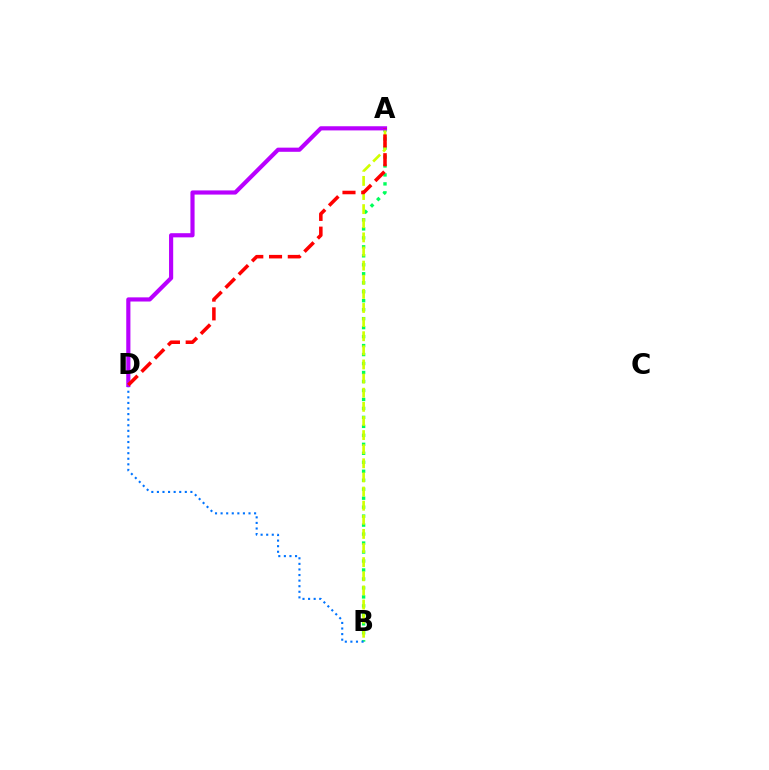{('A', 'B'): [{'color': '#00ff5c', 'line_style': 'dotted', 'thickness': 2.44}, {'color': '#d1ff00', 'line_style': 'dashed', 'thickness': 1.92}], ('B', 'D'): [{'color': '#0074ff', 'line_style': 'dotted', 'thickness': 1.52}], ('A', 'D'): [{'color': '#b900ff', 'line_style': 'solid', 'thickness': 2.99}, {'color': '#ff0000', 'line_style': 'dashed', 'thickness': 2.55}]}